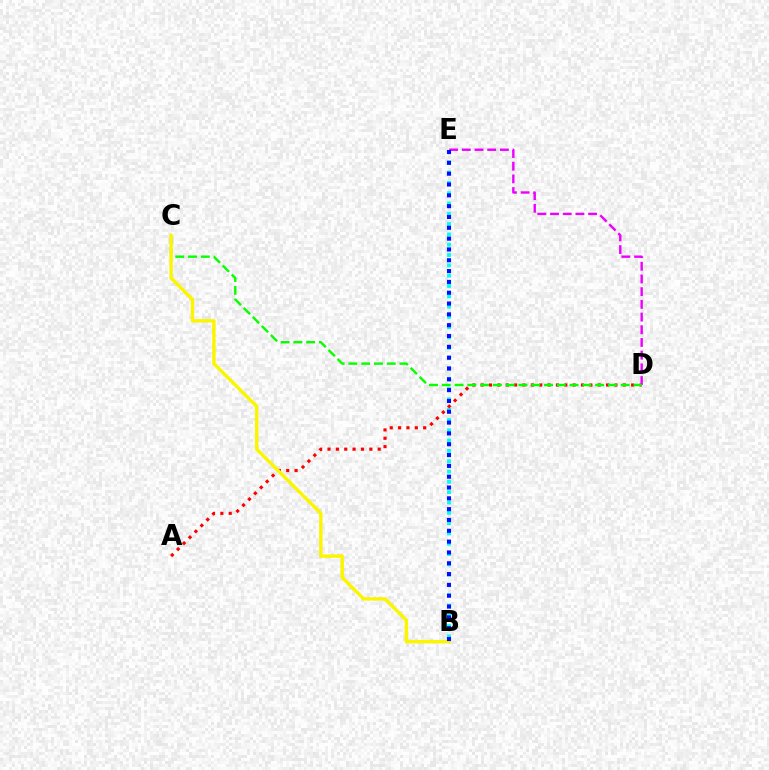{('B', 'E'): [{'color': '#00fff6', 'line_style': 'dotted', 'thickness': 2.8}, {'color': '#0010ff', 'line_style': 'dotted', 'thickness': 2.94}], ('A', 'D'): [{'color': '#ff0000', 'line_style': 'dotted', 'thickness': 2.27}], ('D', 'E'): [{'color': '#ee00ff', 'line_style': 'dashed', 'thickness': 1.73}], ('C', 'D'): [{'color': '#08ff00', 'line_style': 'dashed', 'thickness': 1.74}], ('B', 'C'): [{'color': '#fcf500', 'line_style': 'solid', 'thickness': 2.46}]}